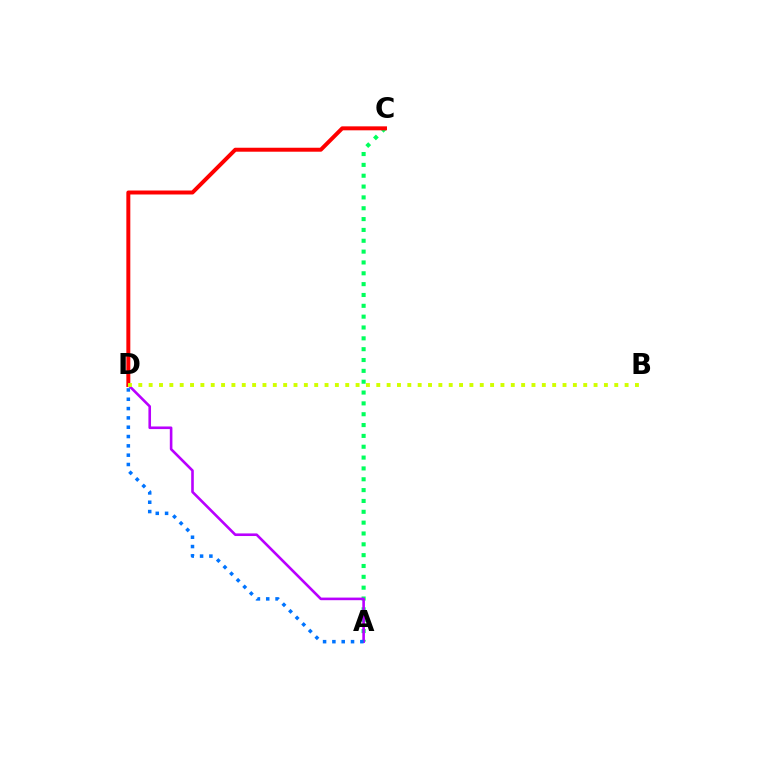{('A', 'C'): [{'color': '#00ff5c', 'line_style': 'dotted', 'thickness': 2.95}], ('A', 'D'): [{'color': '#b900ff', 'line_style': 'solid', 'thickness': 1.88}, {'color': '#0074ff', 'line_style': 'dotted', 'thickness': 2.53}], ('C', 'D'): [{'color': '#ff0000', 'line_style': 'solid', 'thickness': 2.86}], ('B', 'D'): [{'color': '#d1ff00', 'line_style': 'dotted', 'thickness': 2.81}]}